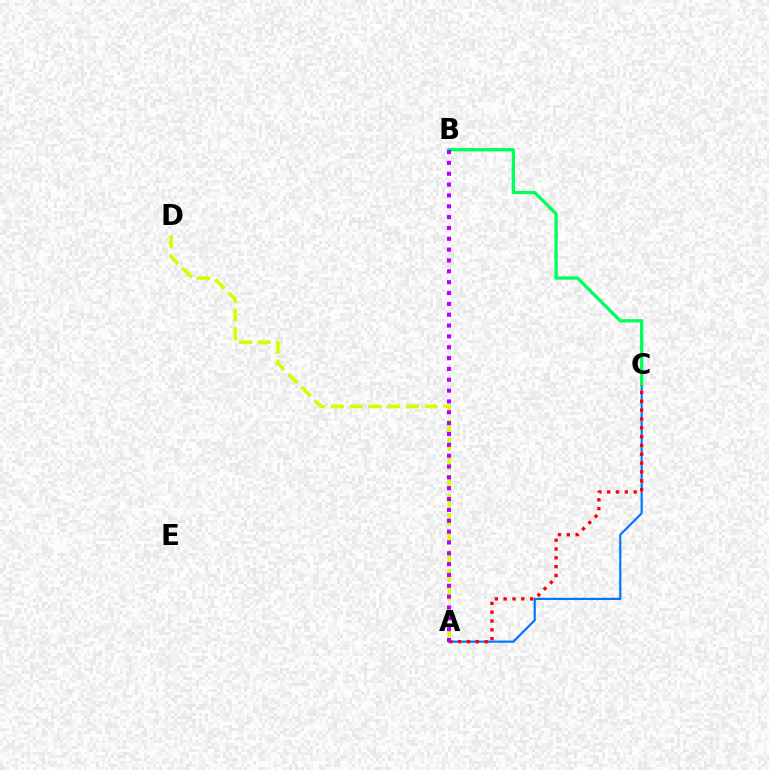{('A', 'C'): [{'color': '#0074ff', 'line_style': 'solid', 'thickness': 1.55}, {'color': '#ff0000', 'line_style': 'dotted', 'thickness': 2.4}], ('B', 'C'): [{'color': '#00ff5c', 'line_style': 'solid', 'thickness': 2.35}], ('A', 'D'): [{'color': '#d1ff00', 'line_style': 'dashed', 'thickness': 2.54}], ('A', 'B'): [{'color': '#b900ff', 'line_style': 'dotted', 'thickness': 2.95}]}